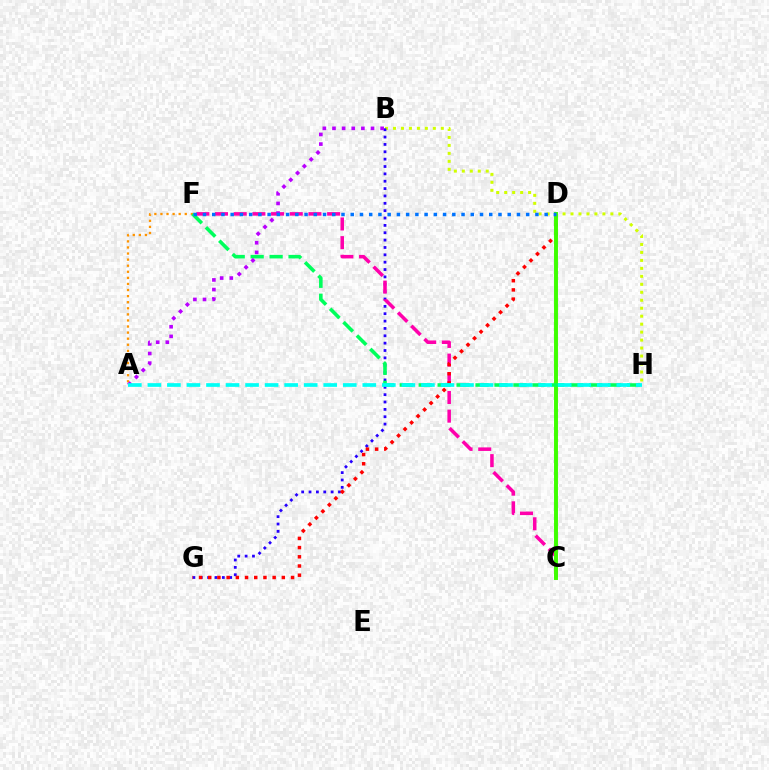{('B', 'H'): [{'color': '#d1ff00', 'line_style': 'dotted', 'thickness': 2.17}], ('B', 'G'): [{'color': '#2500ff', 'line_style': 'dotted', 'thickness': 2.0}], ('C', 'F'): [{'color': '#ff00ac', 'line_style': 'dashed', 'thickness': 2.54}], ('D', 'G'): [{'color': '#ff0000', 'line_style': 'dotted', 'thickness': 2.5}], ('A', 'F'): [{'color': '#ff9400', 'line_style': 'dotted', 'thickness': 1.65}], ('C', 'D'): [{'color': '#3dff00', 'line_style': 'solid', 'thickness': 2.83}], ('F', 'H'): [{'color': '#00ff5c', 'line_style': 'dashed', 'thickness': 2.57}], ('A', 'B'): [{'color': '#b900ff', 'line_style': 'dotted', 'thickness': 2.62}], ('D', 'F'): [{'color': '#0074ff', 'line_style': 'dotted', 'thickness': 2.51}], ('A', 'H'): [{'color': '#00fff6', 'line_style': 'dashed', 'thickness': 2.65}]}